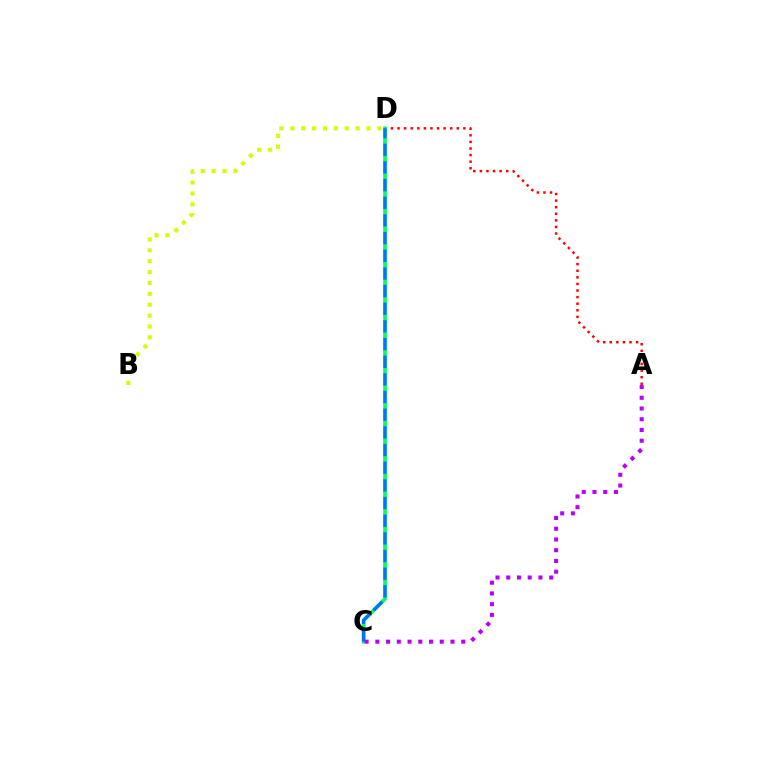{('A', 'D'): [{'color': '#ff0000', 'line_style': 'dotted', 'thickness': 1.79}], ('B', 'D'): [{'color': '#d1ff00', 'line_style': 'dotted', 'thickness': 2.96}], ('C', 'D'): [{'color': '#00ff5c', 'line_style': 'solid', 'thickness': 2.65}, {'color': '#0074ff', 'line_style': 'dashed', 'thickness': 2.4}], ('A', 'C'): [{'color': '#b900ff', 'line_style': 'dotted', 'thickness': 2.92}]}